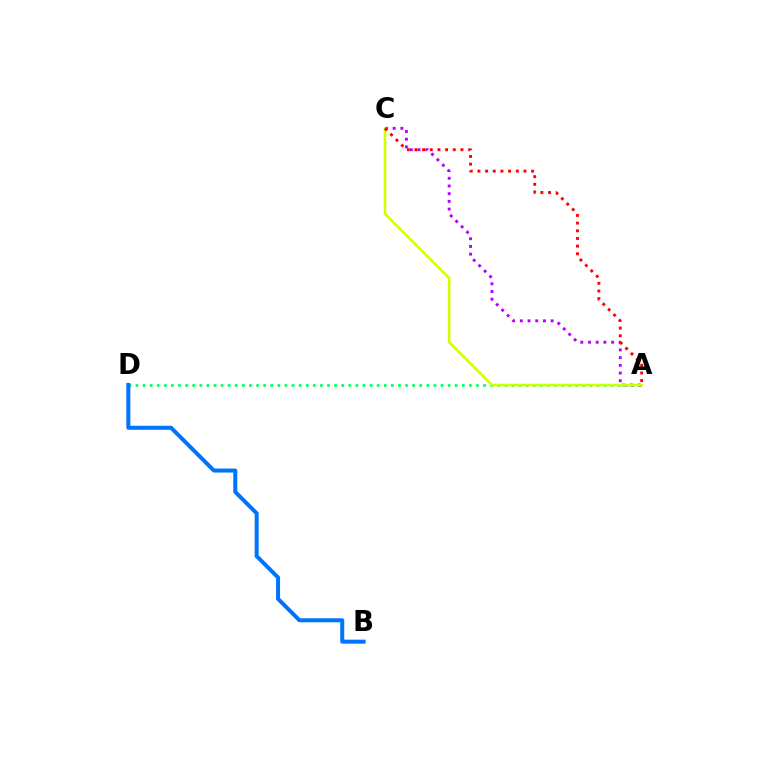{('A', 'D'): [{'color': '#00ff5c', 'line_style': 'dotted', 'thickness': 1.93}], ('A', 'C'): [{'color': '#b900ff', 'line_style': 'dotted', 'thickness': 2.09}, {'color': '#d1ff00', 'line_style': 'solid', 'thickness': 1.84}, {'color': '#ff0000', 'line_style': 'dotted', 'thickness': 2.08}], ('B', 'D'): [{'color': '#0074ff', 'line_style': 'solid', 'thickness': 2.89}]}